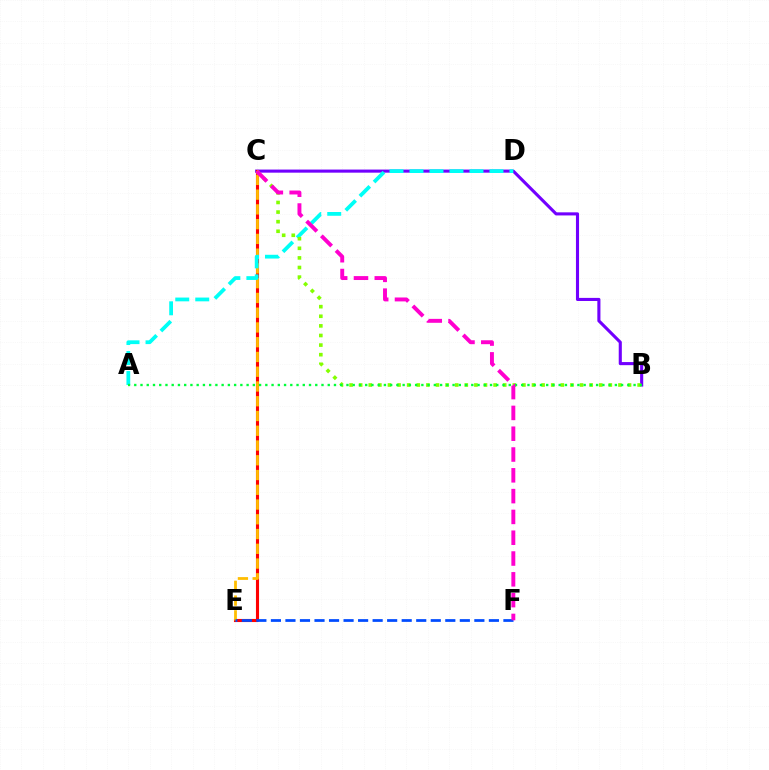{('B', 'C'): [{'color': '#7200ff', 'line_style': 'solid', 'thickness': 2.23}, {'color': '#84ff00', 'line_style': 'dotted', 'thickness': 2.61}], ('C', 'E'): [{'color': '#ff0000', 'line_style': 'solid', 'thickness': 2.23}, {'color': '#ffbd00', 'line_style': 'dashed', 'thickness': 2.0}], ('A', 'D'): [{'color': '#00fff6', 'line_style': 'dashed', 'thickness': 2.72}], ('E', 'F'): [{'color': '#004bff', 'line_style': 'dashed', 'thickness': 1.97}], ('A', 'B'): [{'color': '#00ff39', 'line_style': 'dotted', 'thickness': 1.7}], ('C', 'F'): [{'color': '#ff00cf', 'line_style': 'dashed', 'thickness': 2.83}]}